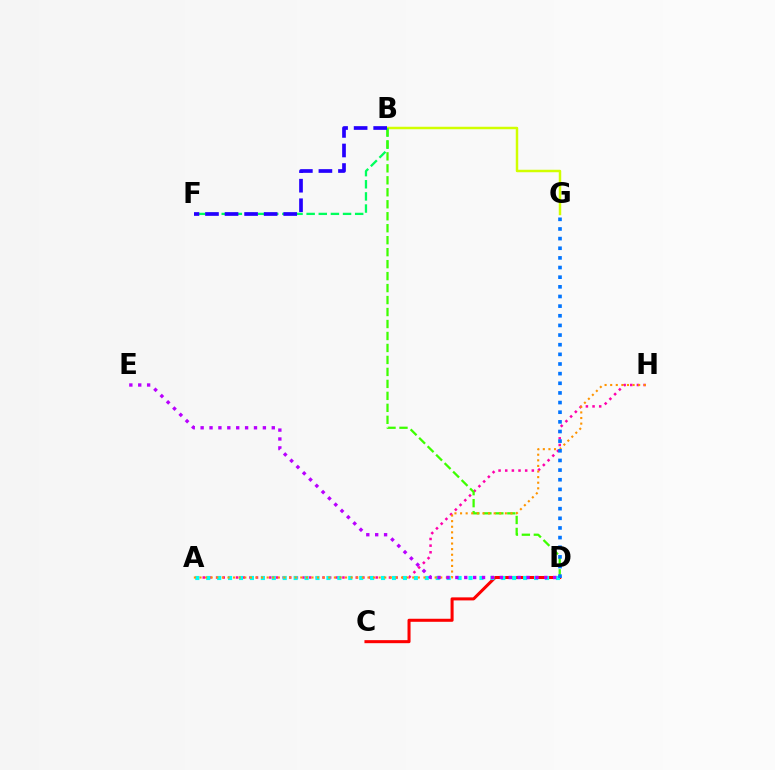{('C', 'D'): [{'color': '#ff0000', 'line_style': 'solid', 'thickness': 2.19}], ('B', 'G'): [{'color': '#d1ff00', 'line_style': 'solid', 'thickness': 1.78}], ('A', 'H'): [{'color': '#ff00ac', 'line_style': 'dotted', 'thickness': 1.81}, {'color': '#ff9400', 'line_style': 'dotted', 'thickness': 1.52}], ('B', 'F'): [{'color': '#00ff5c', 'line_style': 'dashed', 'thickness': 1.65}, {'color': '#2500ff', 'line_style': 'dashed', 'thickness': 2.66}], ('B', 'D'): [{'color': '#3dff00', 'line_style': 'dashed', 'thickness': 1.63}], ('A', 'D'): [{'color': '#00fff6', 'line_style': 'dotted', 'thickness': 2.97}], ('D', 'G'): [{'color': '#0074ff', 'line_style': 'dotted', 'thickness': 2.62}], ('D', 'E'): [{'color': '#b900ff', 'line_style': 'dotted', 'thickness': 2.42}]}